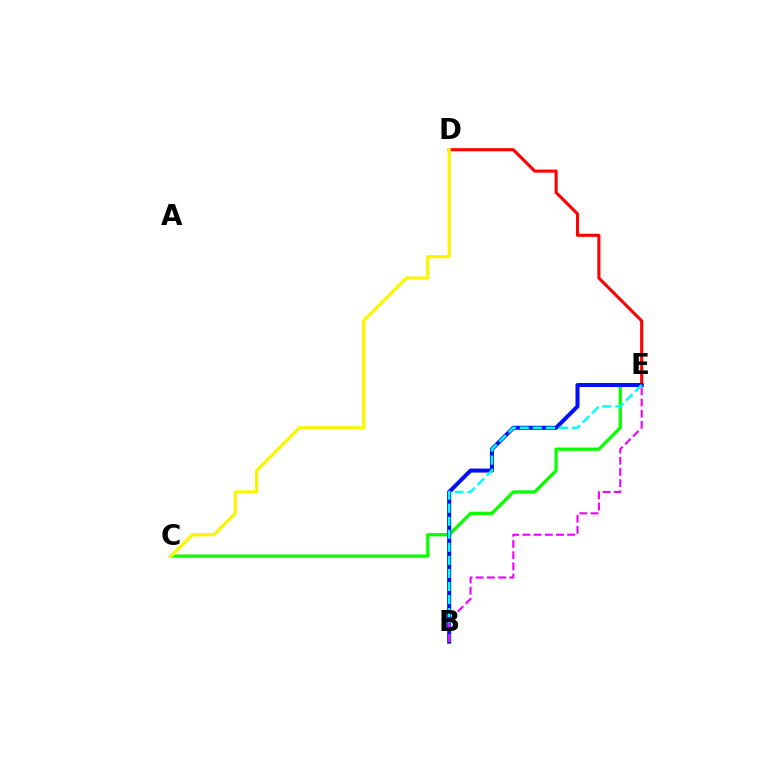{('C', 'E'): [{'color': '#08ff00', 'line_style': 'solid', 'thickness': 2.35}], ('D', 'E'): [{'color': '#ff0000', 'line_style': 'solid', 'thickness': 2.22}], ('B', 'E'): [{'color': '#0010ff', 'line_style': 'solid', 'thickness': 2.9}, {'color': '#00fff6', 'line_style': 'dashed', 'thickness': 1.77}, {'color': '#ee00ff', 'line_style': 'dashed', 'thickness': 1.52}], ('C', 'D'): [{'color': '#fcf500', 'line_style': 'solid', 'thickness': 2.34}]}